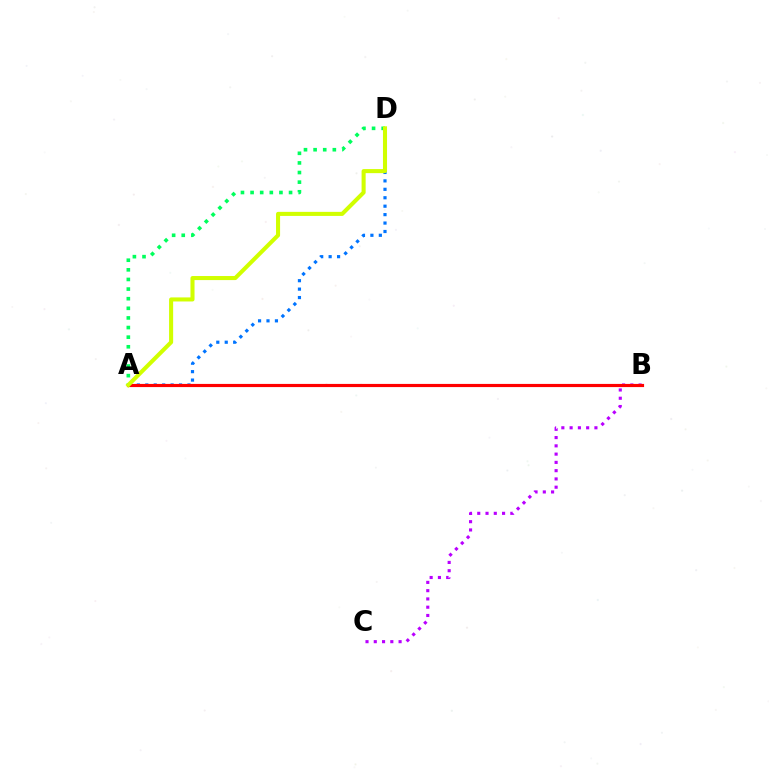{('B', 'C'): [{'color': '#b900ff', 'line_style': 'dotted', 'thickness': 2.25}], ('A', 'D'): [{'color': '#0074ff', 'line_style': 'dotted', 'thickness': 2.29}, {'color': '#00ff5c', 'line_style': 'dotted', 'thickness': 2.61}, {'color': '#d1ff00', 'line_style': 'solid', 'thickness': 2.93}], ('A', 'B'): [{'color': '#ff0000', 'line_style': 'solid', 'thickness': 2.28}]}